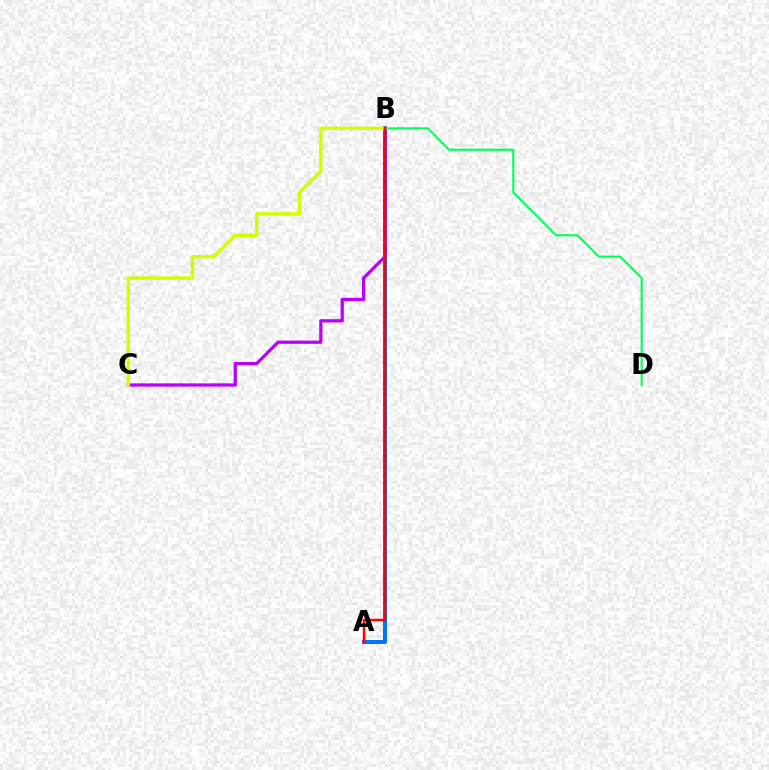{('B', 'D'): [{'color': '#00ff5c', 'line_style': 'solid', 'thickness': 1.52}], ('A', 'B'): [{'color': '#0074ff', 'line_style': 'solid', 'thickness': 2.87}, {'color': '#ff0000', 'line_style': 'solid', 'thickness': 1.77}], ('B', 'C'): [{'color': '#b900ff', 'line_style': 'solid', 'thickness': 2.34}, {'color': '#d1ff00', 'line_style': 'solid', 'thickness': 2.45}]}